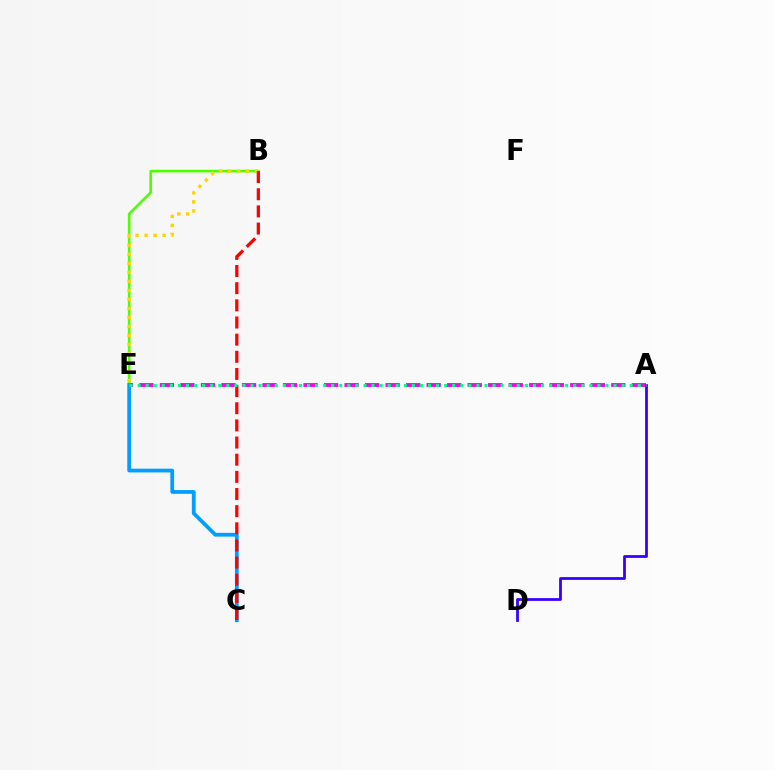{('A', 'E'): [{'color': '#ff00ed', 'line_style': 'dashed', 'thickness': 2.79}, {'color': '#00ff86', 'line_style': 'dotted', 'thickness': 2.19}], ('B', 'E'): [{'color': '#4fff00', 'line_style': 'solid', 'thickness': 1.91}, {'color': '#ffd500', 'line_style': 'dotted', 'thickness': 2.45}], ('A', 'D'): [{'color': '#3700ff', 'line_style': 'solid', 'thickness': 2.0}], ('C', 'E'): [{'color': '#009eff', 'line_style': 'solid', 'thickness': 2.7}], ('B', 'C'): [{'color': '#ff0000', 'line_style': 'dashed', 'thickness': 2.33}]}